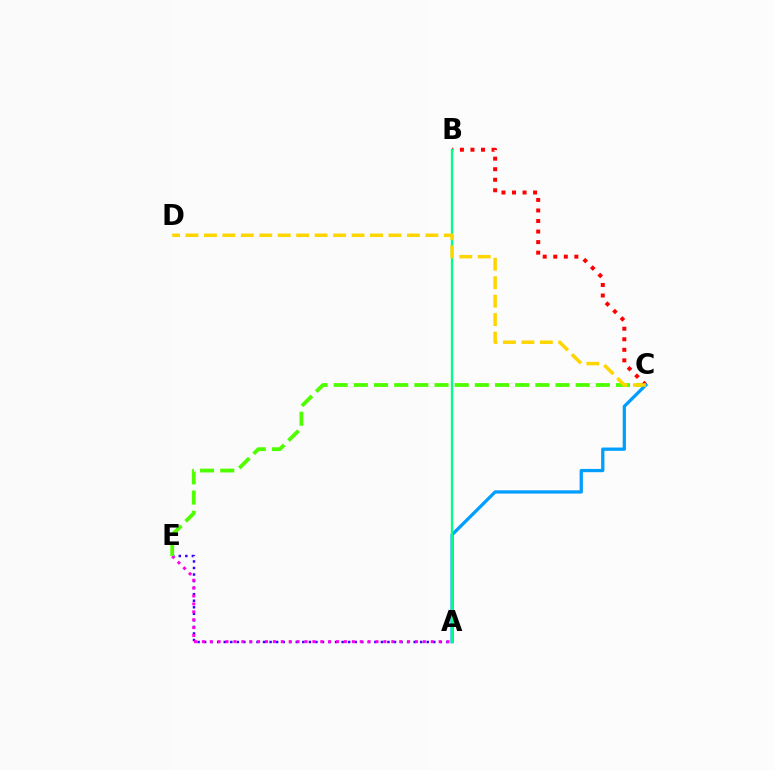{('A', 'E'): [{'color': '#3700ff', 'line_style': 'dotted', 'thickness': 1.78}, {'color': '#ff00ed', 'line_style': 'dotted', 'thickness': 2.14}], ('C', 'E'): [{'color': '#4fff00', 'line_style': 'dashed', 'thickness': 2.74}], ('B', 'C'): [{'color': '#ff0000', 'line_style': 'dotted', 'thickness': 2.86}], ('A', 'C'): [{'color': '#009eff', 'line_style': 'solid', 'thickness': 2.35}], ('A', 'B'): [{'color': '#00ff86', 'line_style': 'solid', 'thickness': 1.68}], ('C', 'D'): [{'color': '#ffd500', 'line_style': 'dashed', 'thickness': 2.51}]}